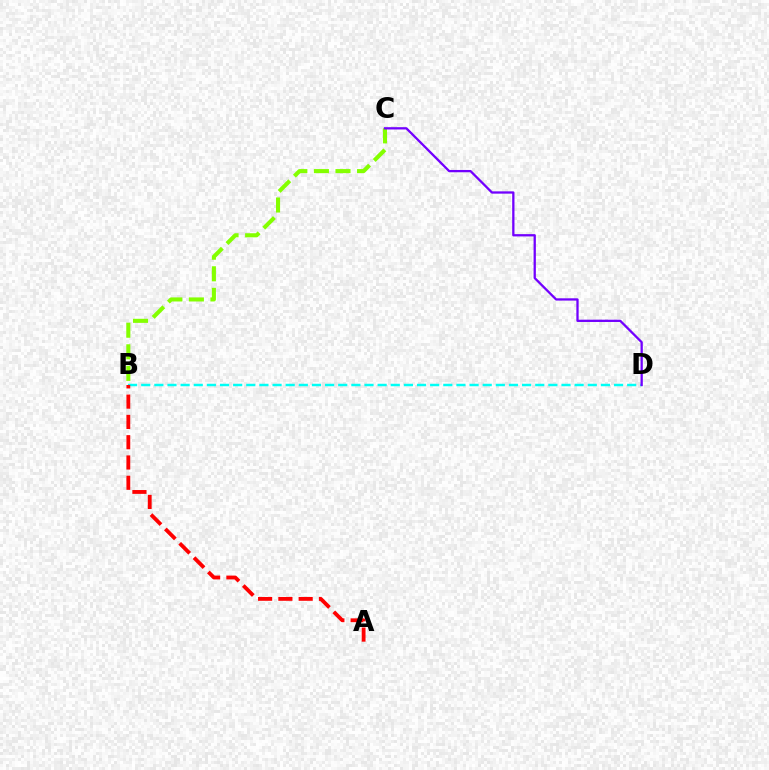{('B', 'D'): [{'color': '#00fff6', 'line_style': 'dashed', 'thickness': 1.78}], ('B', 'C'): [{'color': '#84ff00', 'line_style': 'dashed', 'thickness': 2.93}], ('C', 'D'): [{'color': '#7200ff', 'line_style': 'solid', 'thickness': 1.65}], ('A', 'B'): [{'color': '#ff0000', 'line_style': 'dashed', 'thickness': 2.75}]}